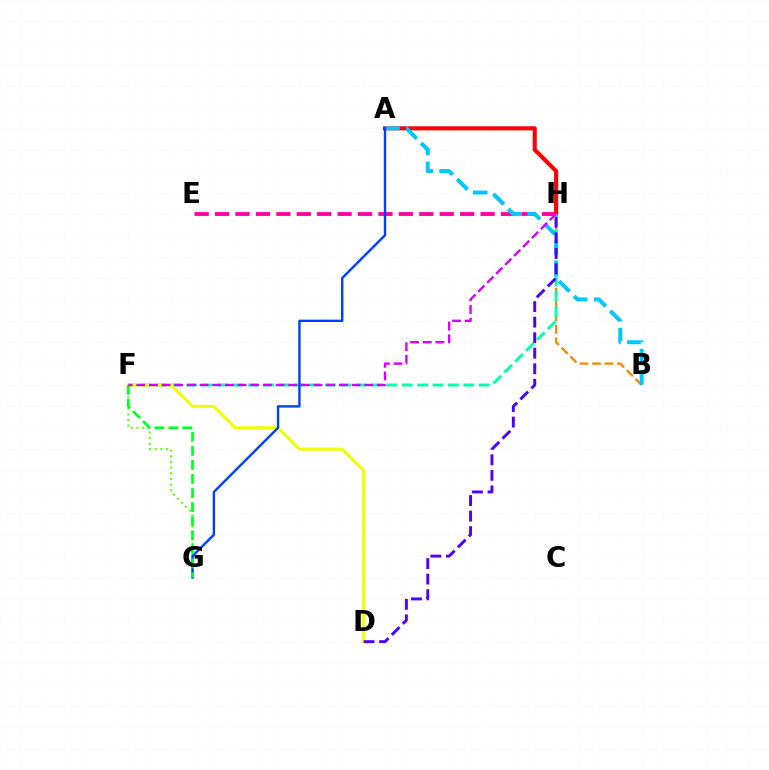{('E', 'H'): [{'color': '#ff00a0', 'line_style': 'dashed', 'thickness': 2.77}], ('B', 'H'): [{'color': '#ff8800', 'line_style': 'dashed', 'thickness': 1.69}], ('A', 'H'): [{'color': '#ff0000', 'line_style': 'solid', 'thickness': 2.95}], ('F', 'H'): [{'color': '#00ffaf', 'line_style': 'dashed', 'thickness': 2.09}, {'color': '#d600ff', 'line_style': 'dashed', 'thickness': 1.72}], ('F', 'G'): [{'color': '#66ff00', 'line_style': 'dotted', 'thickness': 1.54}, {'color': '#00ff27', 'line_style': 'dashed', 'thickness': 1.91}], ('D', 'F'): [{'color': '#eeff00', 'line_style': 'solid', 'thickness': 2.18}], ('A', 'B'): [{'color': '#00c7ff', 'line_style': 'dashed', 'thickness': 2.87}], ('A', 'G'): [{'color': '#003fff', 'line_style': 'solid', 'thickness': 1.72}], ('D', 'H'): [{'color': '#4f00ff', 'line_style': 'dashed', 'thickness': 2.11}]}